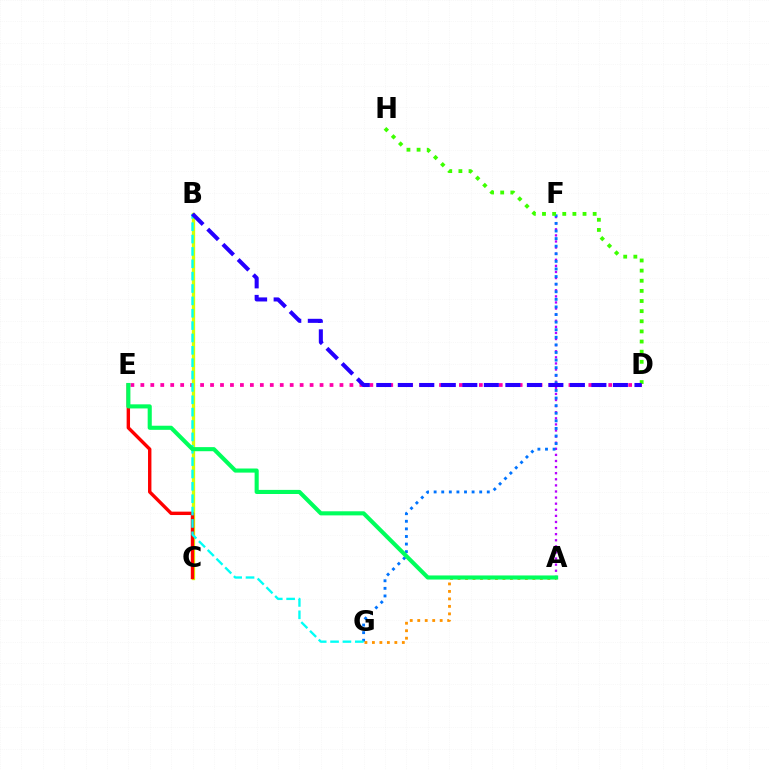{('A', 'F'): [{'color': '#b900ff', 'line_style': 'dotted', 'thickness': 1.66}], ('F', 'G'): [{'color': '#0074ff', 'line_style': 'dotted', 'thickness': 2.06}], ('A', 'G'): [{'color': '#ff9400', 'line_style': 'dotted', 'thickness': 2.03}], ('D', 'E'): [{'color': '#ff00ac', 'line_style': 'dotted', 'thickness': 2.7}], ('B', 'C'): [{'color': '#d1ff00', 'line_style': 'solid', 'thickness': 2.38}], ('C', 'E'): [{'color': '#ff0000', 'line_style': 'solid', 'thickness': 2.45}], ('D', 'H'): [{'color': '#3dff00', 'line_style': 'dotted', 'thickness': 2.75}], ('B', 'G'): [{'color': '#00fff6', 'line_style': 'dashed', 'thickness': 1.68}], ('A', 'E'): [{'color': '#00ff5c', 'line_style': 'solid', 'thickness': 2.95}], ('B', 'D'): [{'color': '#2500ff', 'line_style': 'dashed', 'thickness': 2.92}]}